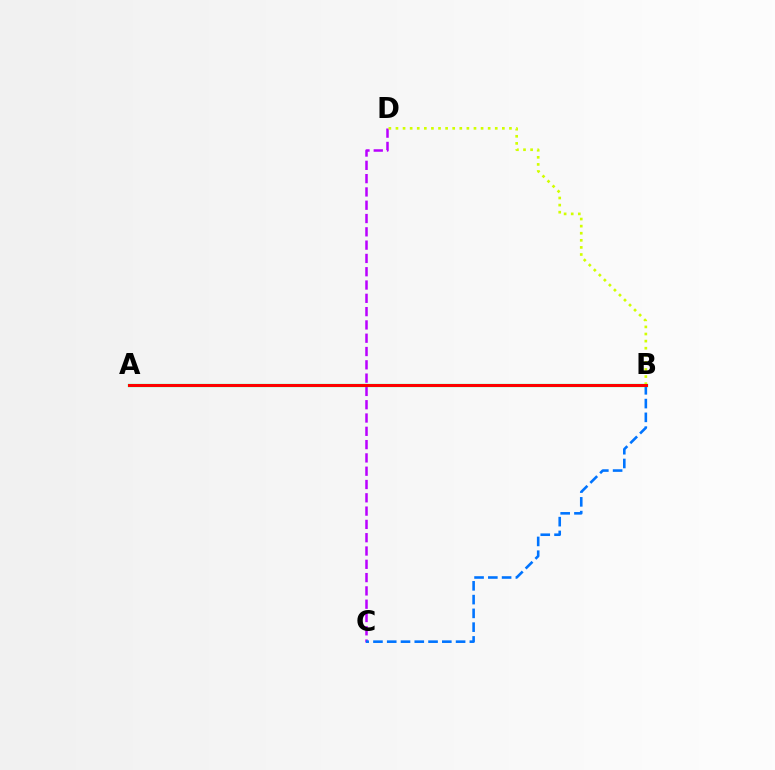{('C', 'D'): [{'color': '#b900ff', 'line_style': 'dashed', 'thickness': 1.81}], ('B', 'C'): [{'color': '#0074ff', 'line_style': 'dashed', 'thickness': 1.87}], ('A', 'B'): [{'color': '#00ff5c', 'line_style': 'solid', 'thickness': 2.35}, {'color': '#ff0000', 'line_style': 'solid', 'thickness': 2.14}], ('B', 'D'): [{'color': '#d1ff00', 'line_style': 'dotted', 'thickness': 1.93}]}